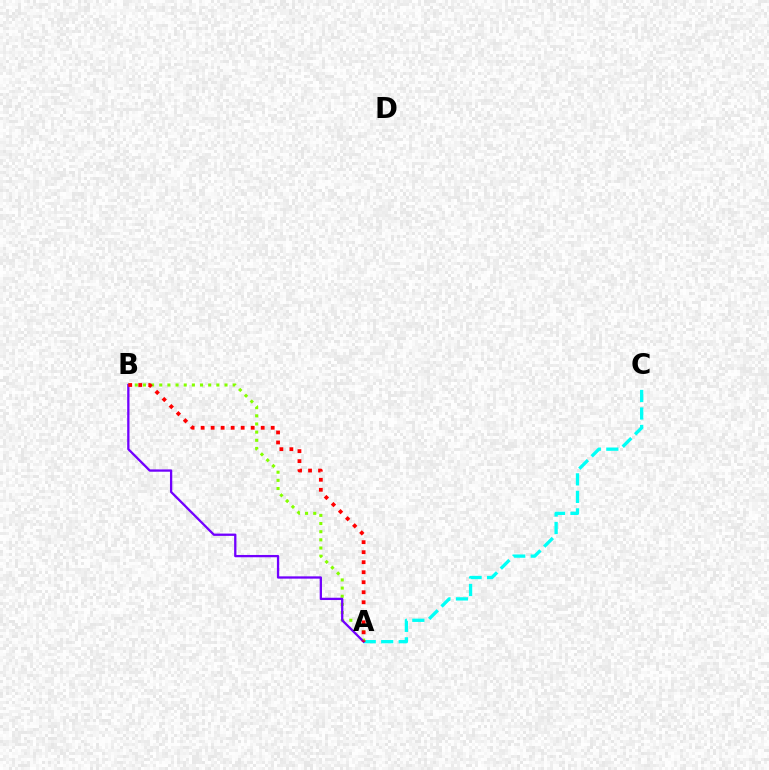{('A', 'C'): [{'color': '#00fff6', 'line_style': 'dashed', 'thickness': 2.38}], ('A', 'B'): [{'color': '#84ff00', 'line_style': 'dotted', 'thickness': 2.22}, {'color': '#7200ff', 'line_style': 'solid', 'thickness': 1.65}, {'color': '#ff0000', 'line_style': 'dotted', 'thickness': 2.72}]}